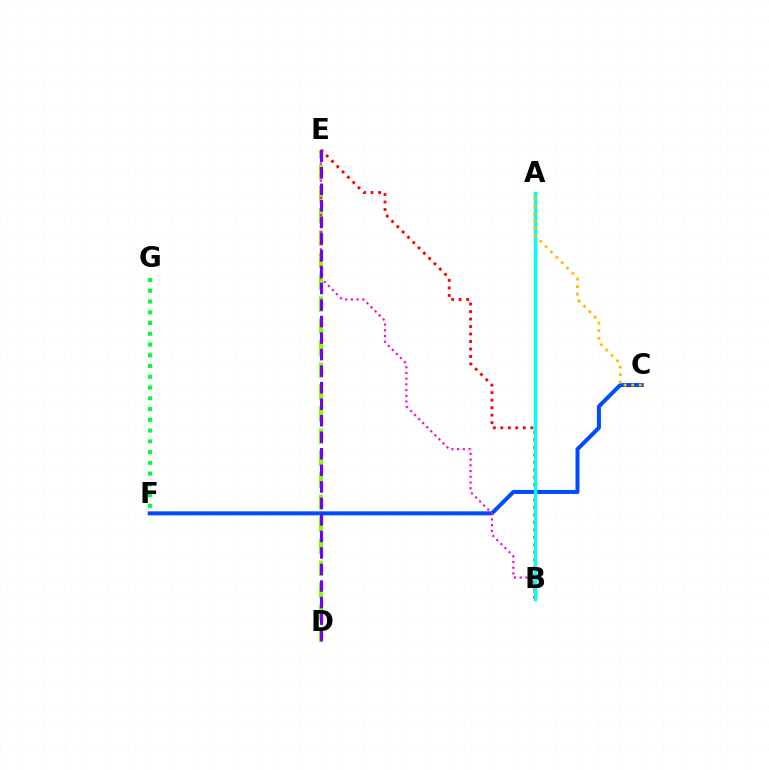{('D', 'E'): [{'color': '#84ff00', 'line_style': 'dashed', 'thickness': 2.99}, {'color': '#7200ff', 'line_style': 'dashed', 'thickness': 2.25}], ('C', 'F'): [{'color': '#004bff', 'line_style': 'solid', 'thickness': 2.89}], ('B', 'E'): [{'color': '#ff00cf', 'line_style': 'dotted', 'thickness': 1.55}, {'color': '#ff0000', 'line_style': 'dotted', 'thickness': 2.04}], ('A', 'B'): [{'color': '#00fff6', 'line_style': 'solid', 'thickness': 2.49}], ('F', 'G'): [{'color': '#00ff39', 'line_style': 'dotted', 'thickness': 2.92}], ('A', 'C'): [{'color': '#ffbd00', 'line_style': 'dotted', 'thickness': 2.05}]}